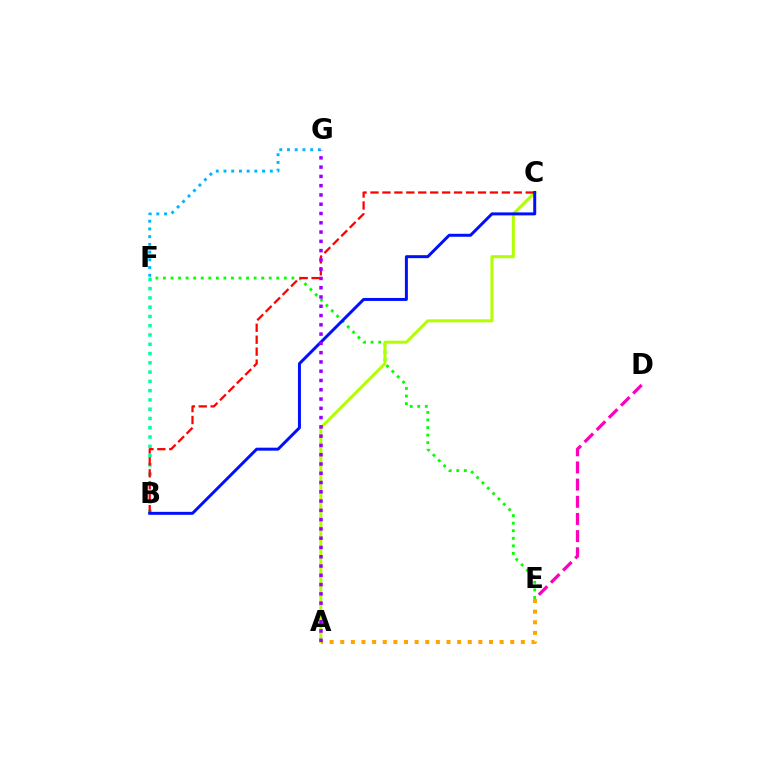{('D', 'E'): [{'color': '#ff00bd', 'line_style': 'dashed', 'thickness': 2.33}], ('F', 'G'): [{'color': '#00b5ff', 'line_style': 'dotted', 'thickness': 2.1}], ('E', 'F'): [{'color': '#08ff00', 'line_style': 'dotted', 'thickness': 2.05}], ('A', 'C'): [{'color': '#b3ff00', 'line_style': 'solid', 'thickness': 2.19}], ('B', 'F'): [{'color': '#00ff9d', 'line_style': 'dotted', 'thickness': 2.52}], ('B', 'C'): [{'color': '#ff0000', 'line_style': 'dashed', 'thickness': 1.62}, {'color': '#0010ff', 'line_style': 'solid', 'thickness': 2.14}], ('A', 'E'): [{'color': '#ffa500', 'line_style': 'dotted', 'thickness': 2.89}], ('A', 'G'): [{'color': '#9b00ff', 'line_style': 'dotted', 'thickness': 2.52}]}